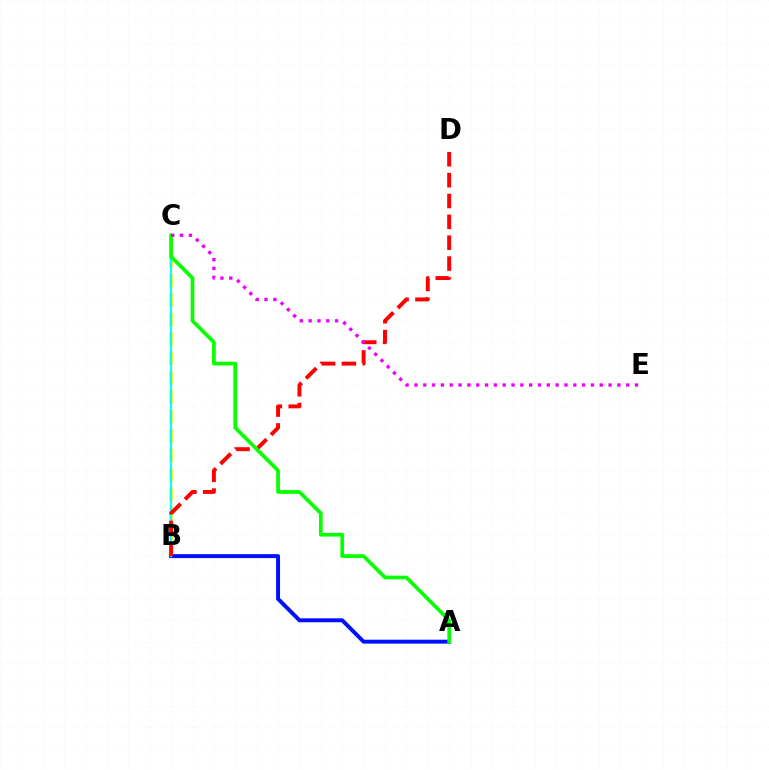{('A', 'B'): [{'color': '#0010ff', 'line_style': 'solid', 'thickness': 2.84}], ('B', 'C'): [{'color': '#fcf500', 'line_style': 'dashed', 'thickness': 2.64}, {'color': '#00fff6', 'line_style': 'solid', 'thickness': 1.54}], ('B', 'D'): [{'color': '#ff0000', 'line_style': 'dashed', 'thickness': 2.83}], ('A', 'C'): [{'color': '#08ff00', 'line_style': 'solid', 'thickness': 2.66}], ('C', 'E'): [{'color': '#ee00ff', 'line_style': 'dotted', 'thickness': 2.4}]}